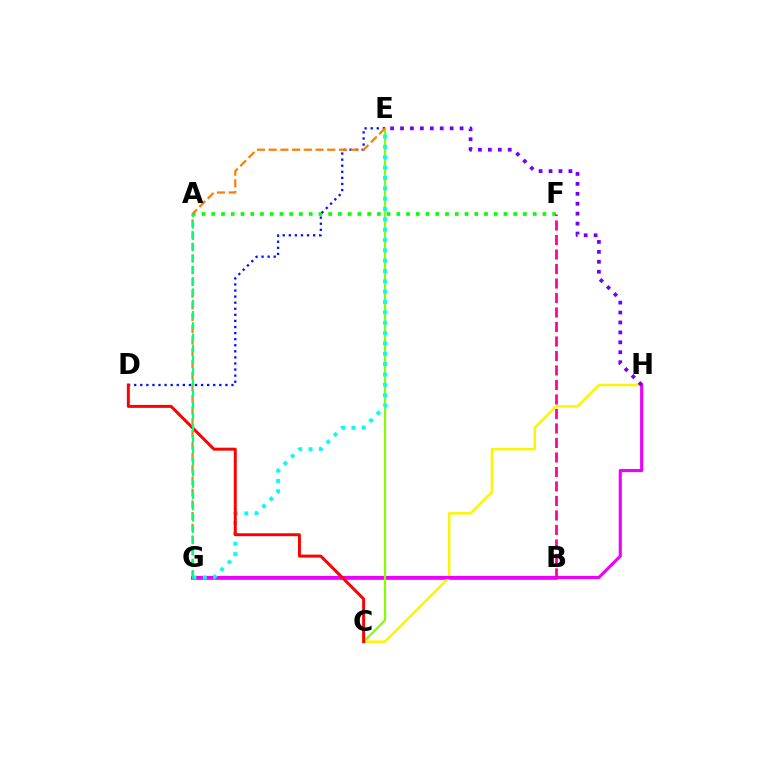{('B', 'G'): [{'color': '#008cff', 'line_style': 'solid', 'thickness': 2.7}], ('C', 'H'): [{'color': '#fcf500', 'line_style': 'solid', 'thickness': 1.78}], ('G', 'H'): [{'color': '#ee00ff', 'line_style': 'solid', 'thickness': 2.25}], ('C', 'E'): [{'color': '#84ff00', 'line_style': 'solid', 'thickness': 1.57}], ('A', 'F'): [{'color': '#08ff00', 'line_style': 'dotted', 'thickness': 2.65}], ('E', 'G'): [{'color': '#00fff6', 'line_style': 'dotted', 'thickness': 2.81}, {'color': '#ff7c00', 'line_style': 'dashed', 'thickness': 1.59}], ('D', 'E'): [{'color': '#0010ff', 'line_style': 'dotted', 'thickness': 1.65}], ('E', 'H'): [{'color': '#7200ff', 'line_style': 'dotted', 'thickness': 2.7}], ('B', 'F'): [{'color': '#ff0094', 'line_style': 'dashed', 'thickness': 1.97}], ('C', 'D'): [{'color': '#ff0000', 'line_style': 'solid', 'thickness': 2.13}], ('A', 'G'): [{'color': '#00ff74', 'line_style': 'dashed', 'thickness': 1.53}]}